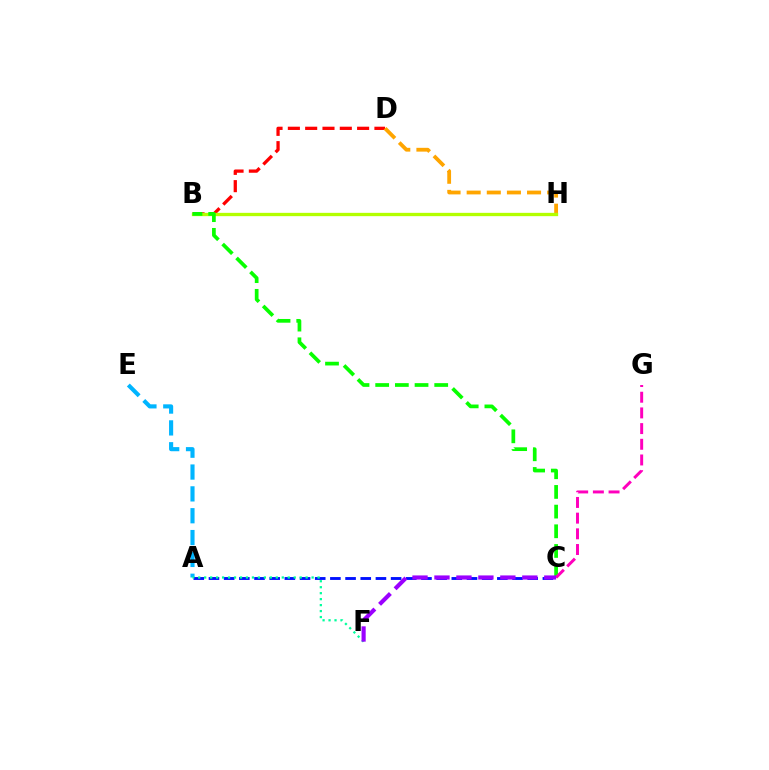{('B', 'D'): [{'color': '#ff0000', 'line_style': 'dashed', 'thickness': 2.35}], ('D', 'H'): [{'color': '#ffa500', 'line_style': 'dashed', 'thickness': 2.73}], ('B', 'H'): [{'color': '#b3ff00', 'line_style': 'solid', 'thickness': 2.39}], ('B', 'C'): [{'color': '#08ff00', 'line_style': 'dashed', 'thickness': 2.67}], ('A', 'E'): [{'color': '#00b5ff', 'line_style': 'dashed', 'thickness': 2.97}], ('A', 'C'): [{'color': '#0010ff', 'line_style': 'dashed', 'thickness': 2.06}], ('A', 'F'): [{'color': '#00ff9d', 'line_style': 'dotted', 'thickness': 1.62}], ('C', 'G'): [{'color': '#ff00bd', 'line_style': 'dashed', 'thickness': 2.13}], ('C', 'F'): [{'color': '#9b00ff', 'line_style': 'dashed', 'thickness': 2.98}]}